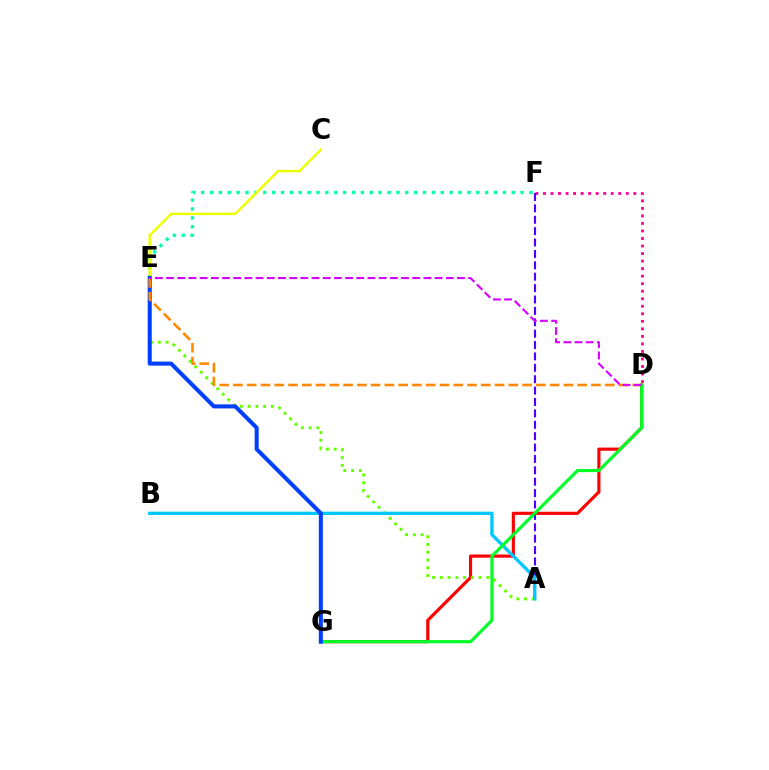{('D', 'F'): [{'color': '#ff00a0', 'line_style': 'dotted', 'thickness': 2.05}], ('E', 'F'): [{'color': '#00ffaf', 'line_style': 'dotted', 'thickness': 2.41}], ('D', 'G'): [{'color': '#ff0000', 'line_style': 'solid', 'thickness': 2.27}, {'color': '#00ff27', 'line_style': 'solid', 'thickness': 2.25}], ('A', 'E'): [{'color': '#66ff00', 'line_style': 'dotted', 'thickness': 2.11}], ('C', 'E'): [{'color': '#eeff00', 'line_style': 'solid', 'thickness': 1.78}], ('A', 'F'): [{'color': '#4f00ff', 'line_style': 'dashed', 'thickness': 1.55}], ('A', 'B'): [{'color': '#00c7ff', 'line_style': 'solid', 'thickness': 2.39}], ('E', 'G'): [{'color': '#003fff', 'line_style': 'solid', 'thickness': 2.92}], ('D', 'E'): [{'color': '#ff8800', 'line_style': 'dashed', 'thickness': 1.87}, {'color': '#d600ff', 'line_style': 'dashed', 'thickness': 1.52}]}